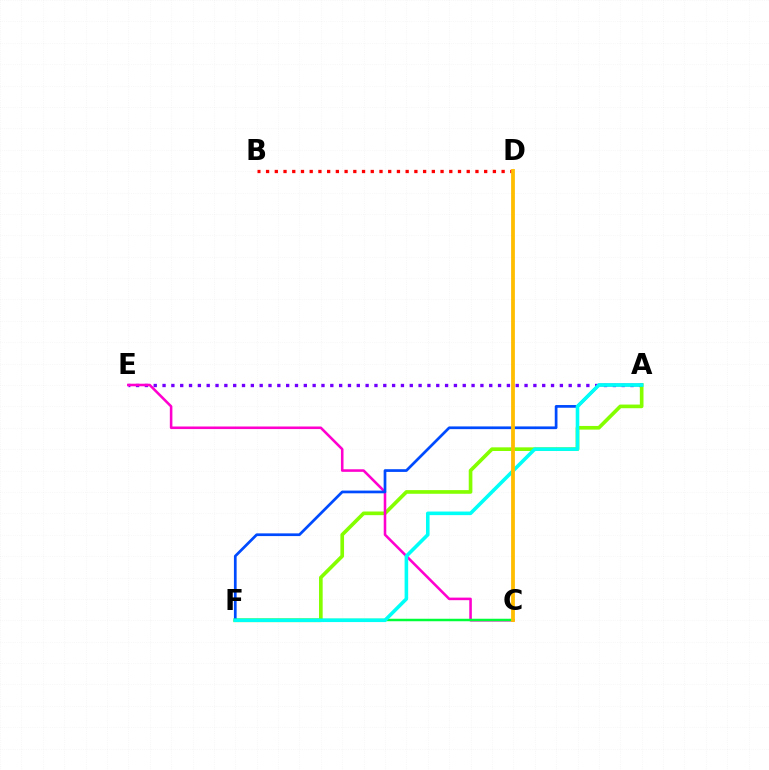{('A', 'E'): [{'color': '#7200ff', 'line_style': 'dotted', 'thickness': 2.4}], ('A', 'F'): [{'color': '#84ff00', 'line_style': 'solid', 'thickness': 2.63}, {'color': '#004bff', 'line_style': 'solid', 'thickness': 1.96}, {'color': '#00fff6', 'line_style': 'solid', 'thickness': 2.58}], ('B', 'D'): [{'color': '#ff0000', 'line_style': 'dotted', 'thickness': 2.37}], ('C', 'E'): [{'color': '#ff00cf', 'line_style': 'solid', 'thickness': 1.85}], ('C', 'F'): [{'color': '#00ff39', 'line_style': 'solid', 'thickness': 1.8}], ('C', 'D'): [{'color': '#ffbd00', 'line_style': 'solid', 'thickness': 2.73}]}